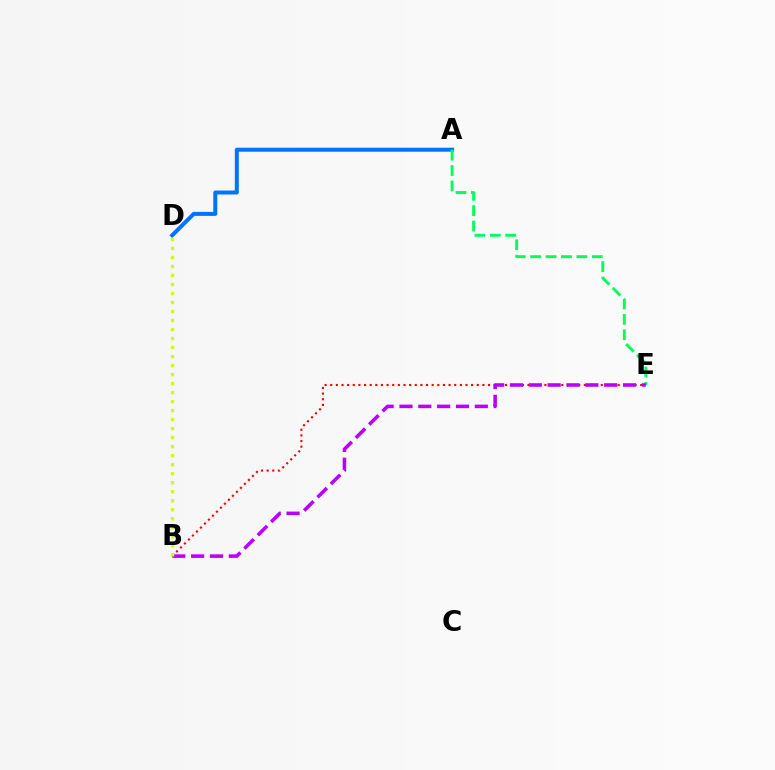{('A', 'D'): [{'color': '#0074ff', 'line_style': 'solid', 'thickness': 2.88}], ('B', 'E'): [{'color': '#ff0000', 'line_style': 'dotted', 'thickness': 1.53}, {'color': '#b900ff', 'line_style': 'dashed', 'thickness': 2.56}], ('A', 'E'): [{'color': '#00ff5c', 'line_style': 'dashed', 'thickness': 2.1}], ('B', 'D'): [{'color': '#d1ff00', 'line_style': 'dotted', 'thickness': 2.45}]}